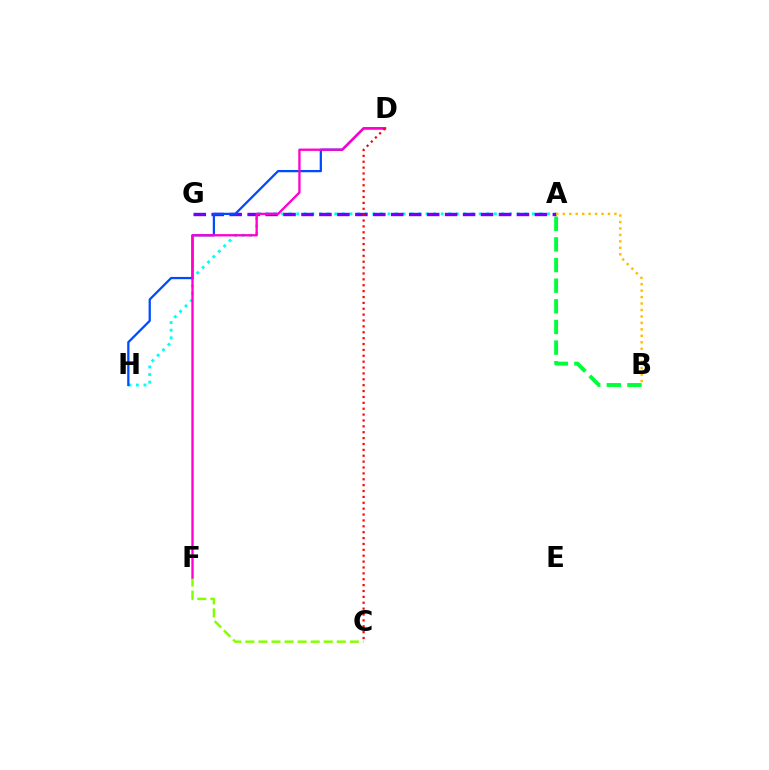{('A', 'H'): [{'color': '#00fff6', 'line_style': 'dotted', 'thickness': 2.07}], ('A', 'B'): [{'color': '#00ff39', 'line_style': 'dashed', 'thickness': 2.8}, {'color': '#ffbd00', 'line_style': 'dotted', 'thickness': 1.75}], ('A', 'G'): [{'color': '#7200ff', 'line_style': 'dashed', 'thickness': 2.44}], ('C', 'F'): [{'color': '#84ff00', 'line_style': 'dashed', 'thickness': 1.77}], ('D', 'H'): [{'color': '#004bff', 'line_style': 'solid', 'thickness': 1.63}], ('D', 'F'): [{'color': '#ff00cf', 'line_style': 'solid', 'thickness': 1.67}], ('C', 'D'): [{'color': '#ff0000', 'line_style': 'dotted', 'thickness': 1.6}]}